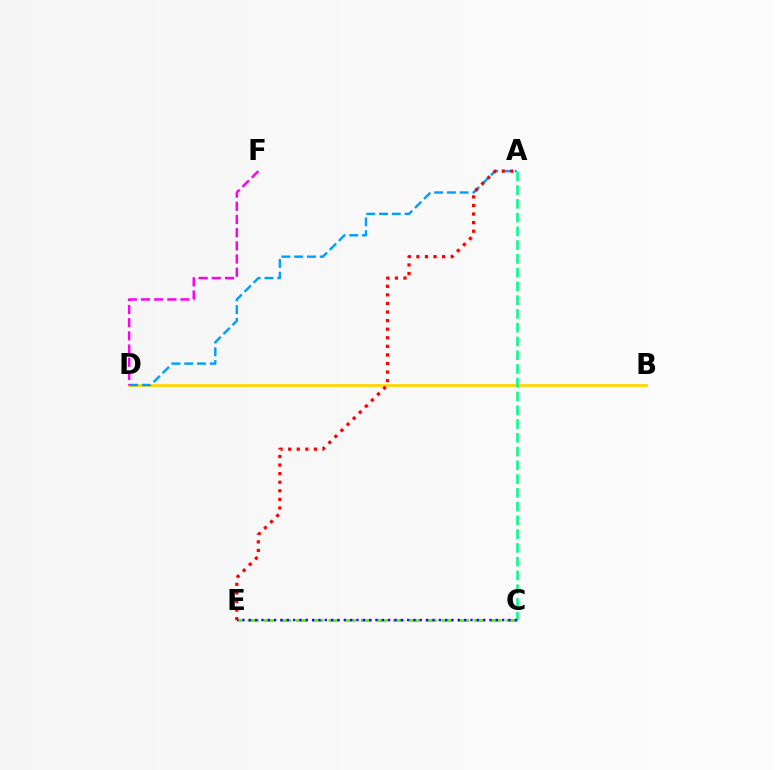{('B', 'D'): [{'color': '#ffd500', 'line_style': 'solid', 'thickness': 1.99}], ('C', 'E'): [{'color': '#4fff00', 'line_style': 'dashed', 'thickness': 2.2}, {'color': '#3700ff', 'line_style': 'dotted', 'thickness': 1.72}], ('A', 'D'): [{'color': '#009eff', 'line_style': 'dashed', 'thickness': 1.74}], ('A', 'C'): [{'color': '#00ff86', 'line_style': 'dashed', 'thickness': 1.87}], ('A', 'E'): [{'color': '#ff0000', 'line_style': 'dotted', 'thickness': 2.33}], ('D', 'F'): [{'color': '#ff00ed', 'line_style': 'dashed', 'thickness': 1.79}]}